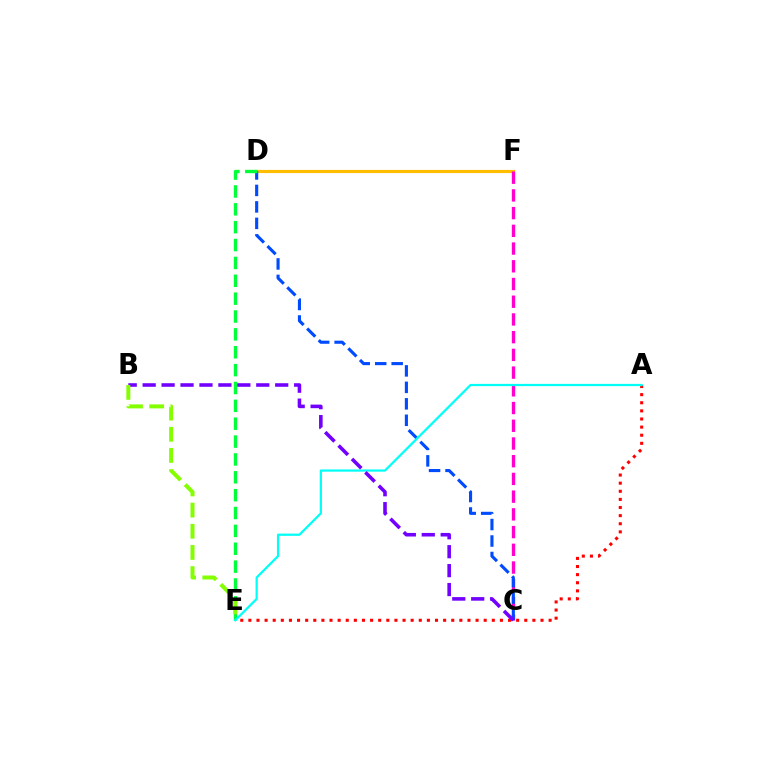{('D', 'F'): [{'color': '#ffbd00', 'line_style': 'solid', 'thickness': 2.26}], ('C', 'F'): [{'color': '#ff00cf', 'line_style': 'dashed', 'thickness': 2.41}], ('A', 'E'): [{'color': '#ff0000', 'line_style': 'dotted', 'thickness': 2.2}, {'color': '#00fff6', 'line_style': 'solid', 'thickness': 1.61}], ('C', 'D'): [{'color': '#004bff', 'line_style': 'dashed', 'thickness': 2.24}], ('D', 'E'): [{'color': '#00ff39', 'line_style': 'dashed', 'thickness': 2.43}], ('B', 'C'): [{'color': '#7200ff', 'line_style': 'dashed', 'thickness': 2.57}], ('B', 'E'): [{'color': '#84ff00', 'line_style': 'dashed', 'thickness': 2.88}]}